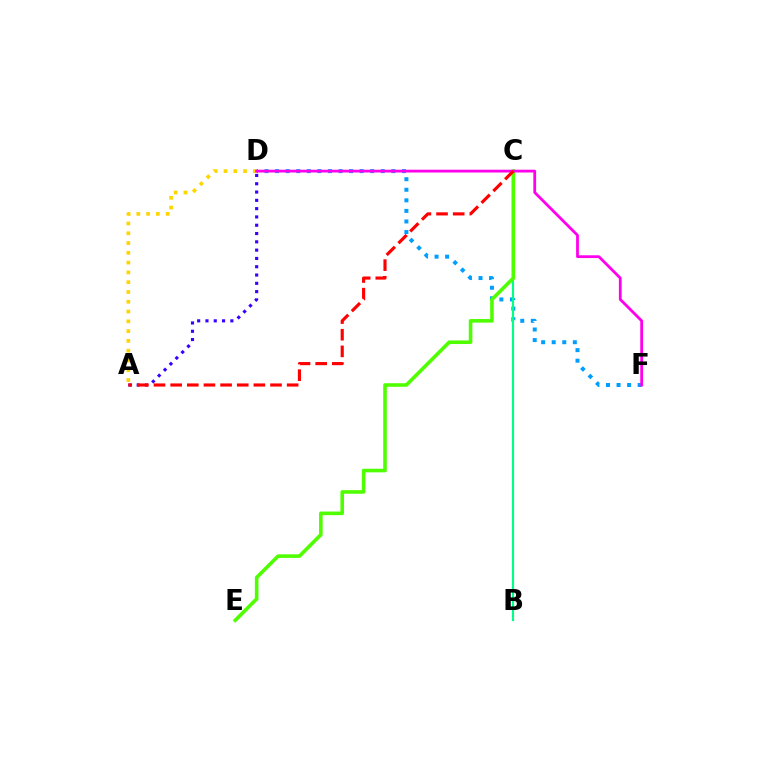{('D', 'F'): [{'color': '#009eff', 'line_style': 'dotted', 'thickness': 2.87}, {'color': '#ff00ed', 'line_style': 'solid', 'thickness': 2.01}], ('A', 'D'): [{'color': '#ffd500', 'line_style': 'dotted', 'thickness': 2.66}, {'color': '#3700ff', 'line_style': 'dotted', 'thickness': 2.25}], ('B', 'C'): [{'color': '#00ff86', 'line_style': 'solid', 'thickness': 1.55}], ('C', 'E'): [{'color': '#4fff00', 'line_style': 'solid', 'thickness': 2.59}], ('A', 'C'): [{'color': '#ff0000', 'line_style': 'dashed', 'thickness': 2.26}]}